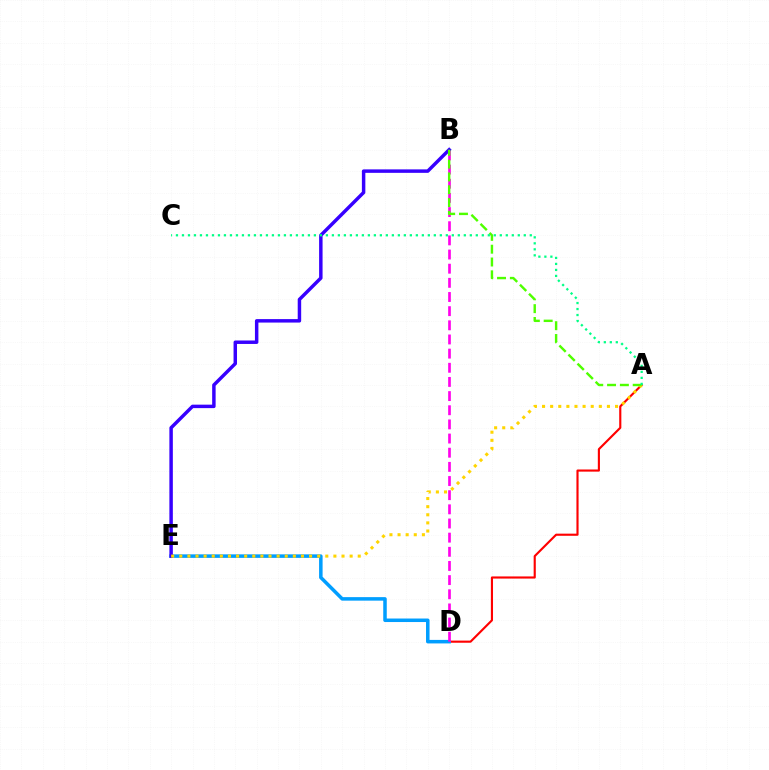{('A', 'D'): [{'color': '#ff0000', 'line_style': 'solid', 'thickness': 1.54}], ('D', 'E'): [{'color': '#009eff', 'line_style': 'solid', 'thickness': 2.53}], ('B', 'D'): [{'color': '#ff00ed', 'line_style': 'dashed', 'thickness': 1.92}], ('B', 'E'): [{'color': '#3700ff', 'line_style': 'solid', 'thickness': 2.49}], ('A', 'E'): [{'color': '#ffd500', 'line_style': 'dotted', 'thickness': 2.2}], ('A', 'B'): [{'color': '#4fff00', 'line_style': 'dashed', 'thickness': 1.74}], ('A', 'C'): [{'color': '#00ff86', 'line_style': 'dotted', 'thickness': 1.63}]}